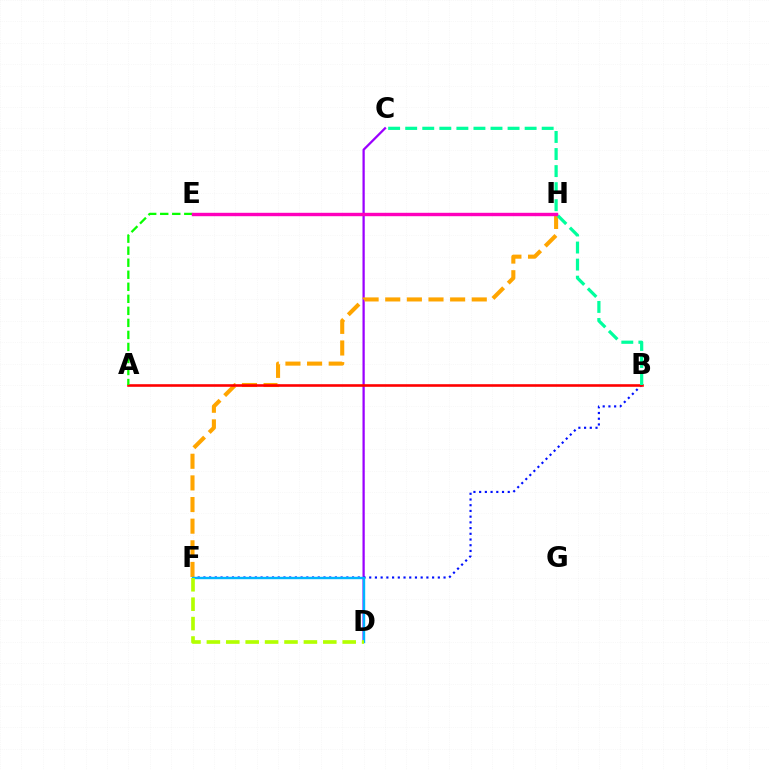{('C', 'D'): [{'color': '#9b00ff', 'line_style': 'solid', 'thickness': 1.63}], ('B', 'F'): [{'color': '#0010ff', 'line_style': 'dotted', 'thickness': 1.55}], ('F', 'H'): [{'color': '#ffa500', 'line_style': 'dashed', 'thickness': 2.94}], ('A', 'B'): [{'color': '#ff0000', 'line_style': 'solid', 'thickness': 1.87}], ('A', 'E'): [{'color': '#08ff00', 'line_style': 'dashed', 'thickness': 1.63}], ('B', 'C'): [{'color': '#00ff9d', 'line_style': 'dashed', 'thickness': 2.32}], ('E', 'H'): [{'color': '#ff00bd', 'line_style': 'solid', 'thickness': 2.44}], ('D', 'F'): [{'color': '#00b5ff', 'line_style': 'solid', 'thickness': 1.72}, {'color': '#b3ff00', 'line_style': 'dashed', 'thickness': 2.64}]}